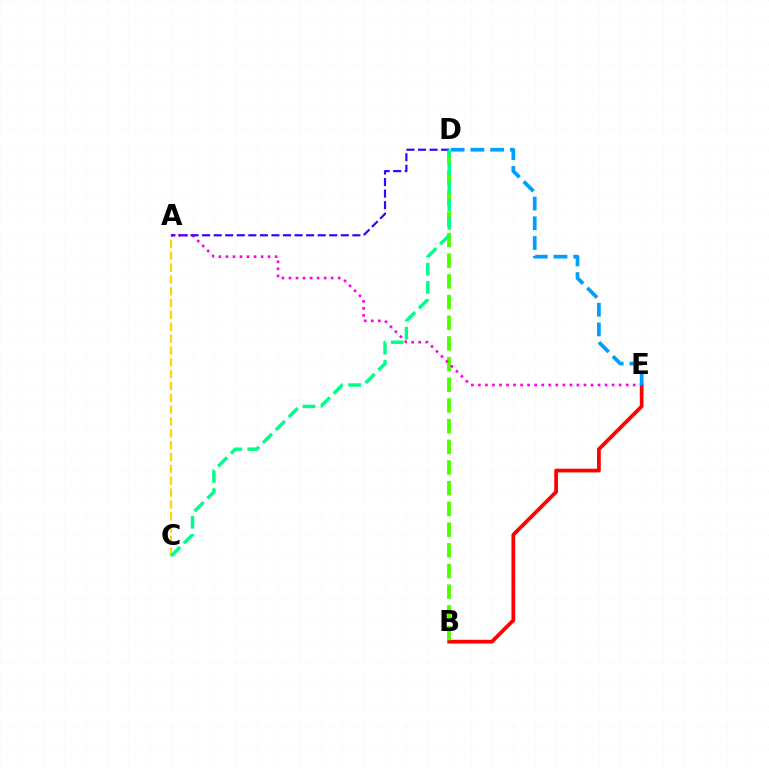{('B', 'E'): [{'color': '#ff0000', 'line_style': 'solid', 'thickness': 2.69}], ('B', 'D'): [{'color': '#4fff00', 'line_style': 'dashed', 'thickness': 2.81}], ('A', 'E'): [{'color': '#ff00ed', 'line_style': 'dotted', 'thickness': 1.91}], ('A', 'C'): [{'color': '#ffd500', 'line_style': 'dashed', 'thickness': 1.61}], ('D', 'E'): [{'color': '#009eff', 'line_style': 'dashed', 'thickness': 2.68}], ('A', 'D'): [{'color': '#3700ff', 'line_style': 'dashed', 'thickness': 1.57}], ('C', 'D'): [{'color': '#00ff86', 'line_style': 'dashed', 'thickness': 2.47}]}